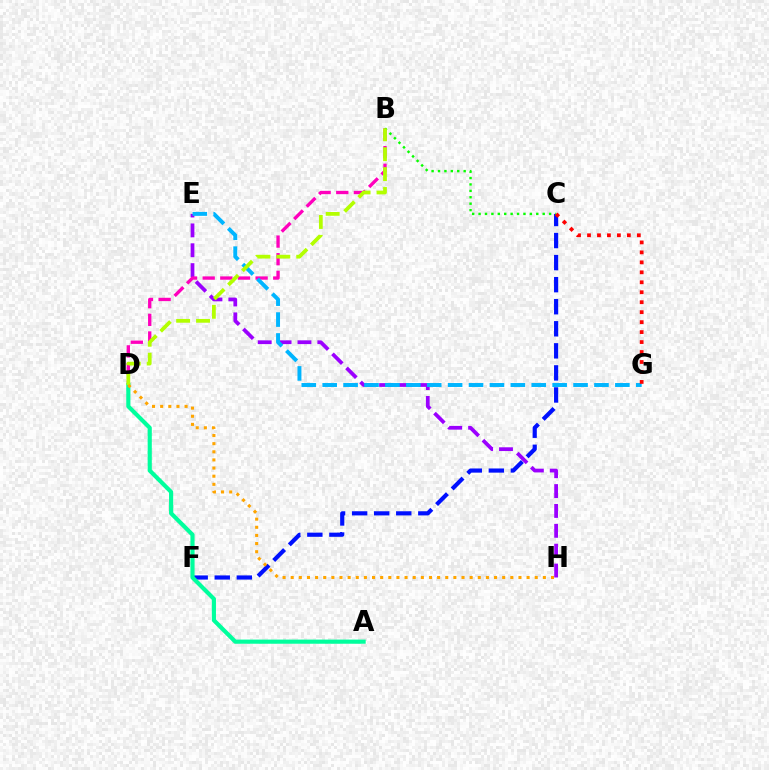{('E', 'H'): [{'color': '#9b00ff', 'line_style': 'dashed', 'thickness': 2.7}], ('B', 'D'): [{'color': '#ff00bd', 'line_style': 'dashed', 'thickness': 2.4}, {'color': '#b3ff00', 'line_style': 'dashed', 'thickness': 2.7}], ('C', 'F'): [{'color': '#0010ff', 'line_style': 'dashed', 'thickness': 3.0}], ('A', 'D'): [{'color': '#00ff9d', 'line_style': 'solid', 'thickness': 2.99}], ('B', 'C'): [{'color': '#08ff00', 'line_style': 'dotted', 'thickness': 1.74}], ('E', 'G'): [{'color': '#00b5ff', 'line_style': 'dashed', 'thickness': 2.84}], ('C', 'G'): [{'color': '#ff0000', 'line_style': 'dotted', 'thickness': 2.71}], ('D', 'H'): [{'color': '#ffa500', 'line_style': 'dotted', 'thickness': 2.21}]}